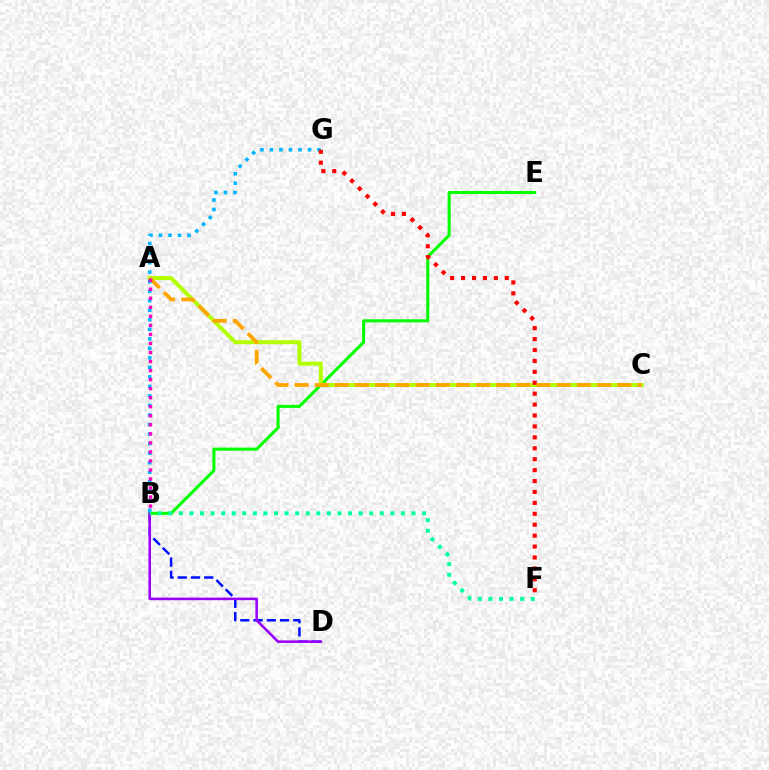{('B', 'E'): [{'color': '#08ff00', 'line_style': 'solid', 'thickness': 2.23}], ('B', 'G'): [{'color': '#00b5ff', 'line_style': 'dotted', 'thickness': 2.59}], ('B', 'D'): [{'color': '#0010ff', 'line_style': 'dashed', 'thickness': 1.8}, {'color': '#9b00ff', 'line_style': 'solid', 'thickness': 1.86}], ('A', 'C'): [{'color': '#b3ff00', 'line_style': 'solid', 'thickness': 2.86}, {'color': '#ffa500', 'line_style': 'dashed', 'thickness': 2.74}], ('F', 'G'): [{'color': '#ff0000', 'line_style': 'dotted', 'thickness': 2.97}], ('A', 'B'): [{'color': '#ff00bd', 'line_style': 'dotted', 'thickness': 2.46}], ('B', 'F'): [{'color': '#00ff9d', 'line_style': 'dotted', 'thickness': 2.87}]}